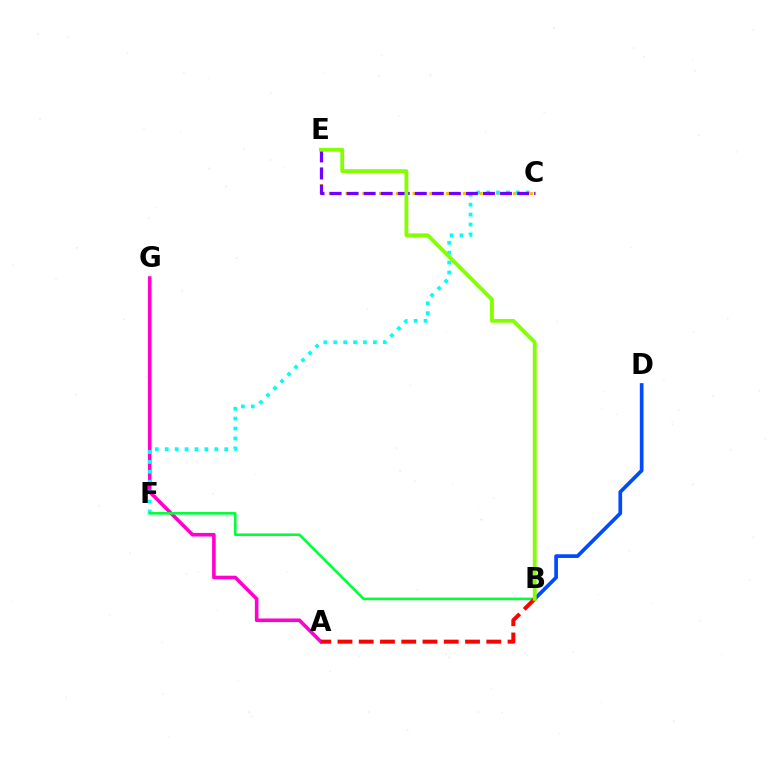{('C', 'E'): [{'color': '#ffbd00', 'line_style': 'dotted', 'thickness': 2.28}, {'color': '#7200ff', 'line_style': 'dashed', 'thickness': 2.32}], ('A', 'G'): [{'color': '#ff00cf', 'line_style': 'solid', 'thickness': 2.6}], ('C', 'F'): [{'color': '#00fff6', 'line_style': 'dotted', 'thickness': 2.69}], ('B', 'D'): [{'color': '#004bff', 'line_style': 'solid', 'thickness': 2.66}], ('B', 'F'): [{'color': '#00ff39', 'line_style': 'solid', 'thickness': 1.87}], ('A', 'B'): [{'color': '#ff0000', 'line_style': 'dashed', 'thickness': 2.89}], ('B', 'E'): [{'color': '#84ff00', 'line_style': 'solid', 'thickness': 2.75}]}